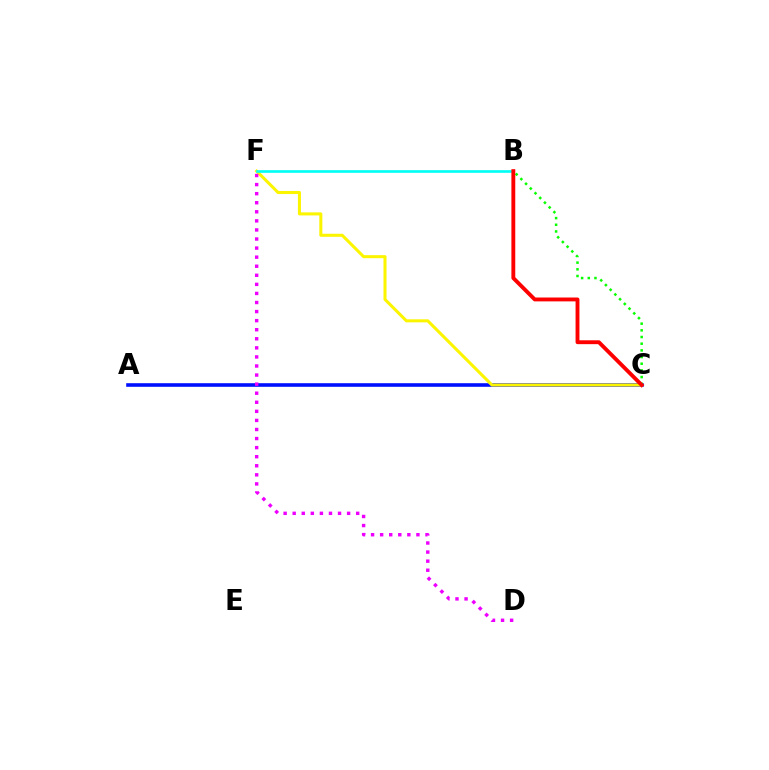{('A', 'C'): [{'color': '#0010ff', 'line_style': 'solid', 'thickness': 2.59}], ('C', 'F'): [{'color': '#fcf500', 'line_style': 'solid', 'thickness': 2.19}], ('B', 'C'): [{'color': '#08ff00', 'line_style': 'dotted', 'thickness': 1.81}, {'color': '#ff0000', 'line_style': 'solid', 'thickness': 2.79}], ('B', 'F'): [{'color': '#00fff6', 'line_style': 'solid', 'thickness': 1.9}], ('D', 'F'): [{'color': '#ee00ff', 'line_style': 'dotted', 'thickness': 2.46}]}